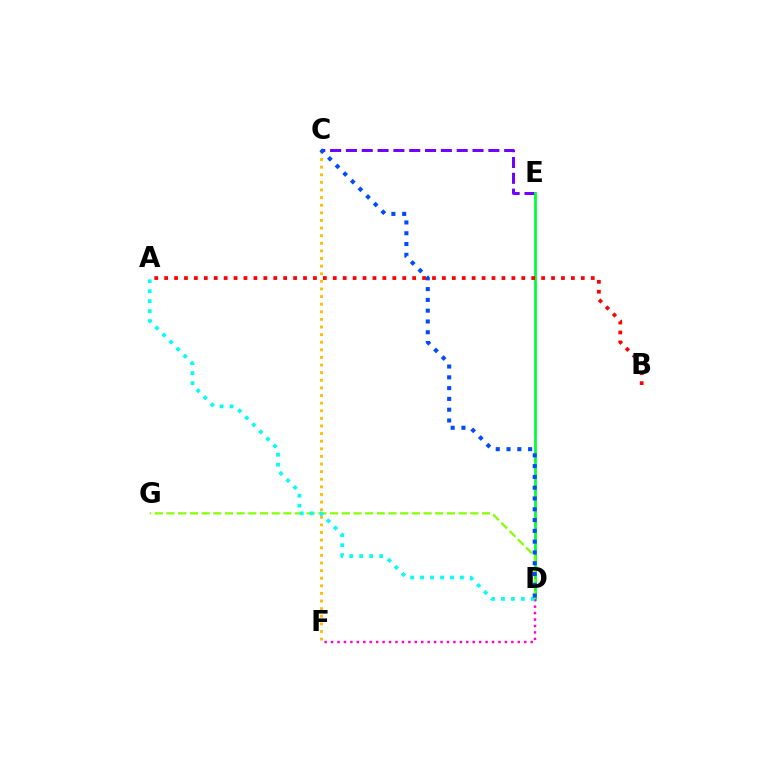{('C', 'E'): [{'color': '#7200ff', 'line_style': 'dashed', 'thickness': 2.15}], ('D', 'E'): [{'color': '#00ff39', 'line_style': 'solid', 'thickness': 2.01}], ('C', 'F'): [{'color': '#ffbd00', 'line_style': 'dotted', 'thickness': 2.07}], ('D', 'F'): [{'color': '#ff00cf', 'line_style': 'dotted', 'thickness': 1.75}], ('D', 'G'): [{'color': '#84ff00', 'line_style': 'dashed', 'thickness': 1.59}], ('A', 'D'): [{'color': '#00fff6', 'line_style': 'dotted', 'thickness': 2.71}], ('C', 'D'): [{'color': '#004bff', 'line_style': 'dotted', 'thickness': 2.93}], ('A', 'B'): [{'color': '#ff0000', 'line_style': 'dotted', 'thickness': 2.7}]}